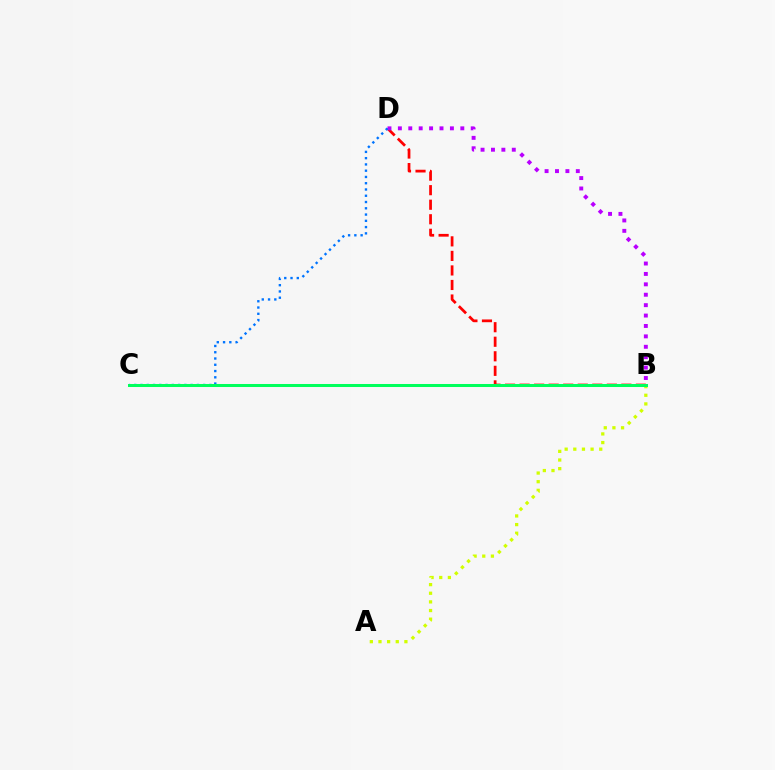{('B', 'D'): [{'color': '#ff0000', 'line_style': 'dashed', 'thickness': 1.98}, {'color': '#b900ff', 'line_style': 'dotted', 'thickness': 2.83}], ('A', 'B'): [{'color': '#d1ff00', 'line_style': 'dotted', 'thickness': 2.35}], ('C', 'D'): [{'color': '#0074ff', 'line_style': 'dotted', 'thickness': 1.7}], ('B', 'C'): [{'color': '#00ff5c', 'line_style': 'solid', 'thickness': 2.17}]}